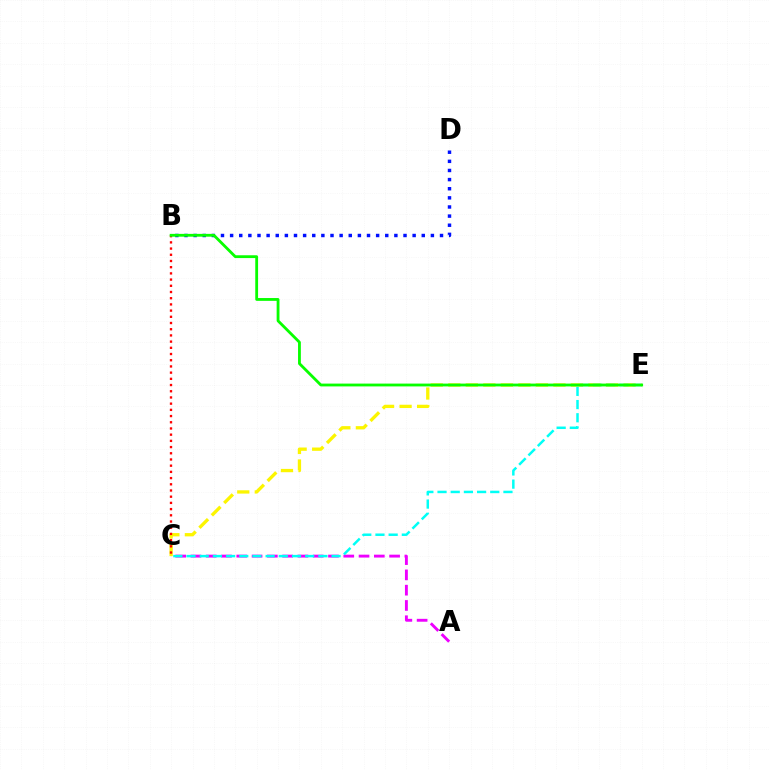{('C', 'E'): [{'color': '#fcf500', 'line_style': 'dashed', 'thickness': 2.38}, {'color': '#00fff6', 'line_style': 'dashed', 'thickness': 1.79}], ('A', 'C'): [{'color': '#ee00ff', 'line_style': 'dashed', 'thickness': 2.08}], ('B', 'C'): [{'color': '#ff0000', 'line_style': 'dotted', 'thickness': 1.69}], ('B', 'D'): [{'color': '#0010ff', 'line_style': 'dotted', 'thickness': 2.48}], ('B', 'E'): [{'color': '#08ff00', 'line_style': 'solid', 'thickness': 2.03}]}